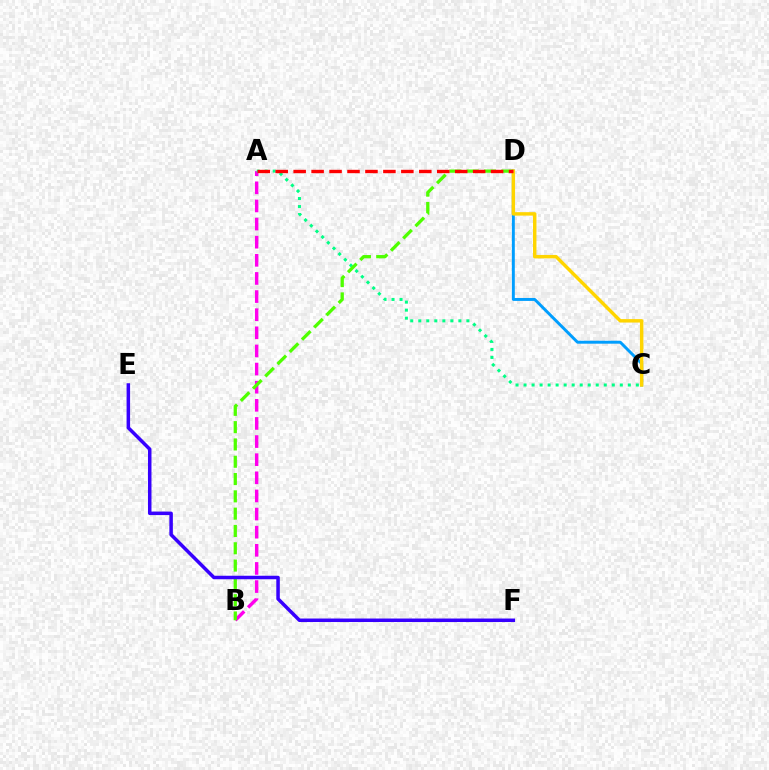{('C', 'D'): [{'color': '#009eff', 'line_style': 'solid', 'thickness': 2.11}, {'color': '#ffd500', 'line_style': 'solid', 'thickness': 2.48}], ('A', 'B'): [{'color': '#ff00ed', 'line_style': 'dashed', 'thickness': 2.46}], ('A', 'C'): [{'color': '#00ff86', 'line_style': 'dotted', 'thickness': 2.18}], ('B', 'D'): [{'color': '#4fff00', 'line_style': 'dashed', 'thickness': 2.35}], ('E', 'F'): [{'color': '#3700ff', 'line_style': 'solid', 'thickness': 2.53}], ('A', 'D'): [{'color': '#ff0000', 'line_style': 'dashed', 'thickness': 2.44}]}